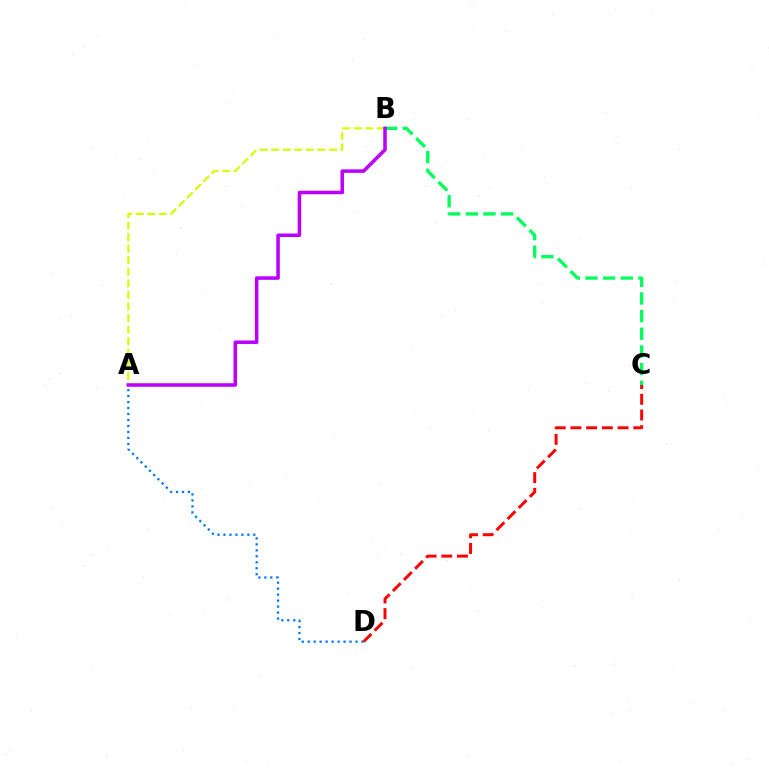{('B', 'C'): [{'color': '#00ff5c', 'line_style': 'dashed', 'thickness': 2.4}], ('A', 'D'): [{'color': '#0074ff', 'line_style': 'dotted', 'thickness': 1.62}], ('A', 'B'): [{'color': '#d1ff00', 'line_style': 'dashed', 'thickness': 1.57}, {'color': '#b900ff', 'line_style': 'solid', 'thickness': 2.53}], ('C', 'D'): [{'color': '#ff0000', 'line_style': 'dashed', 'thickness': 2.13}]}